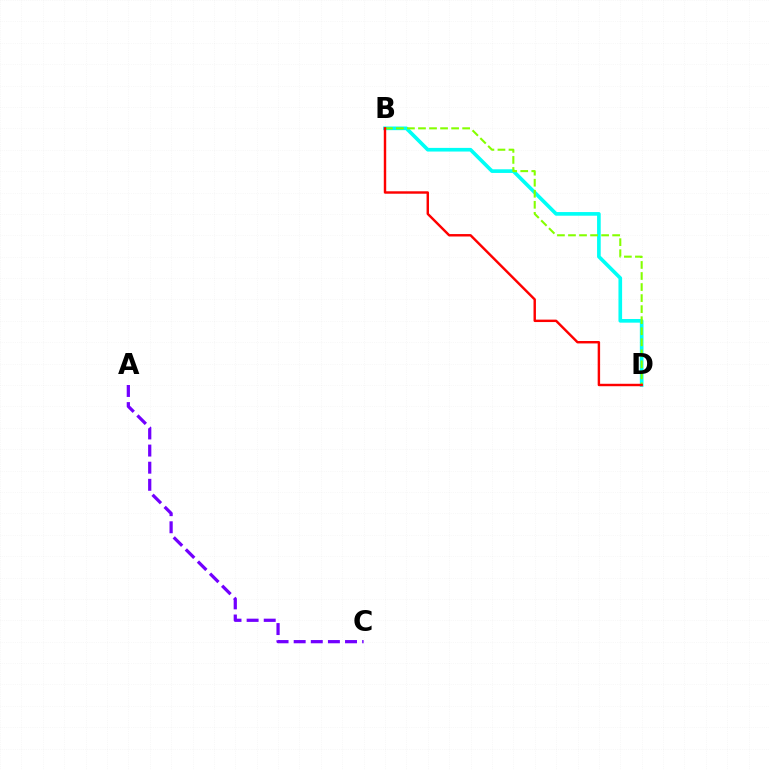{('A', 'C'): [{'color': '#7200ff', 'line_style': 'dashed', 'thickness': 2.32}], ('B', 'D'): [{'color': '#00fff6', 'line_style': 'solid', 'thickness': 2.63}, {'color': '#84ff00', 'line_style': 'dashed', 'thickness': 1.5}, {'color': '#ff0000', 'line_style': 'solid', 'thickness': 1.75}]}